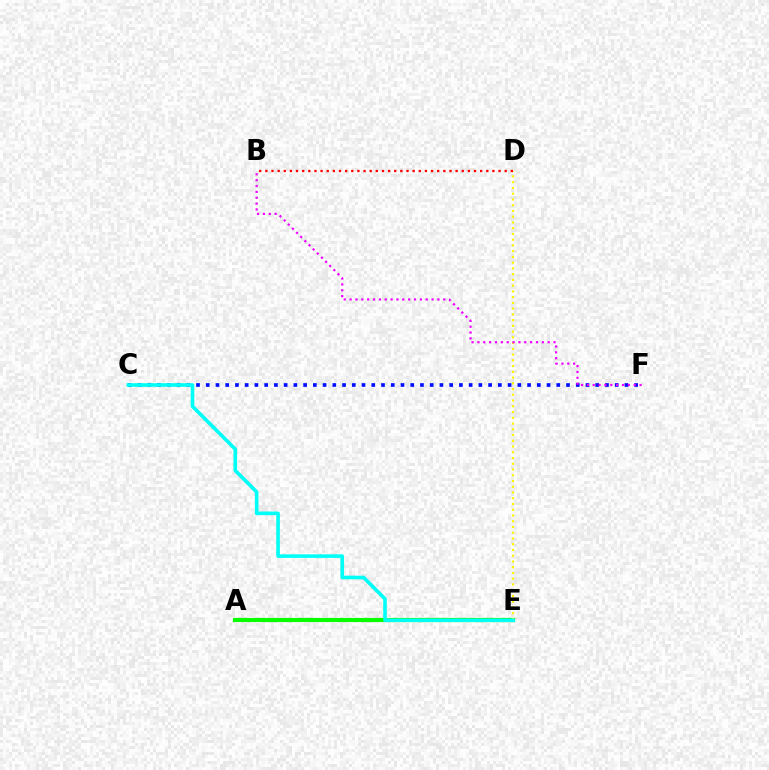{('A', 'E'): [{'color': '#08ff00', 'line_style': 'solid', 'thickness': 2.99}], ('C', 'F'): [{'color': '#0010ff', 'line_style': 'dotted', 'thickness': 2.65}], ('D', 'E'): [{'color': '#fcf500', 'line_style': 'dotted', 'thickness': 1.56}], ('B', 'F'): [{'color': '#ee00ff', 'line_style': 'dotted', 'thickness': 1.59}], ('C', 'E'): [{'color': '#00fff6', 'line_style': 'solid', 'thickness': 2.6}], ('B', 'D'): [{'color': '#ff0000', 'line_style': 'dotted', 'thickness': 1.67}]}